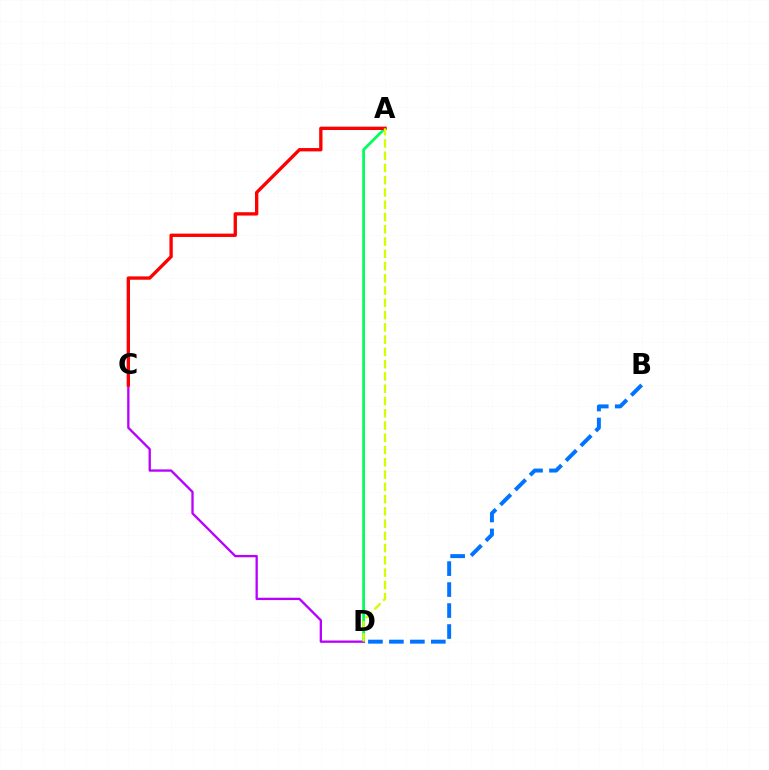{('A', 'D'): [{'color': '#00ff5c', 'line_style': 'solid', 'thickness': 1.99}, {'color': '#d1ff00', 'line_style': 'dashed', 'thickness': 1.67}], ('B', 'D'): [{'color': '#0074ff', 'line_style': 'dashed', 'thickness': 2.85}], ('C', 'D'): [{'color': '#b900ff', 'line_style': 'solid', 'thickness': 1.67}], ('A', 'C'): [{'color': '#ff0000', 'line_style': 'solid', 'thickness': 2.4}]}